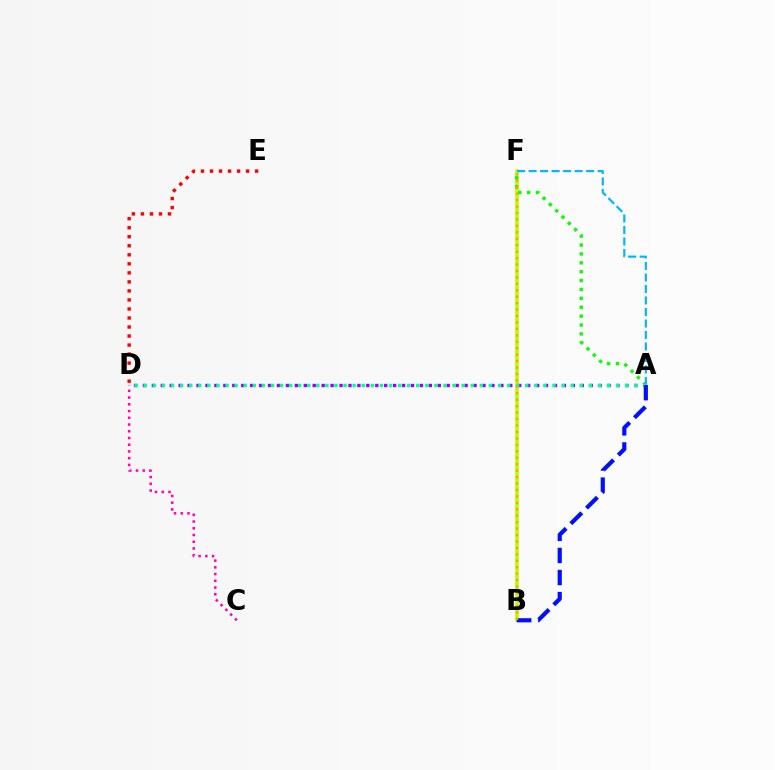{('B', 'F'): [{'color': '#b3ff00', 'line_style': 'solid', 'thickness': 2.59}, {'color': '#ffa500', 'line_style': 'dotted', 'thickness': 1.75}], ('D', 'E'): [{'color': '#ff0000', 'line_style': 'dotted', 'thickness': 2.45}], ('A', 'F'): [{'color': '#08ff00', 'line_style': 'dotted', 'thickness': 2.41}, {'color': '#00b5ff', 'line_style': 'dashed', 'thickness': 1.56}], ('A', 'D'): [{'color': '#9b00ff', 'line_style': 'dotted', 'thickness': 2.43}, {'color': '#00ff9d', 'line_style': 'dotted', 'thickness': 2.47}], ('C', 'D'): [{'color': '#ff00bd', 'line_style': 'dotted', 'thickness': 1.83}], ('A', 'B'): [{'color': '#0010ff', 'line_style': 'dashed', 'thickness': 3.0}]}